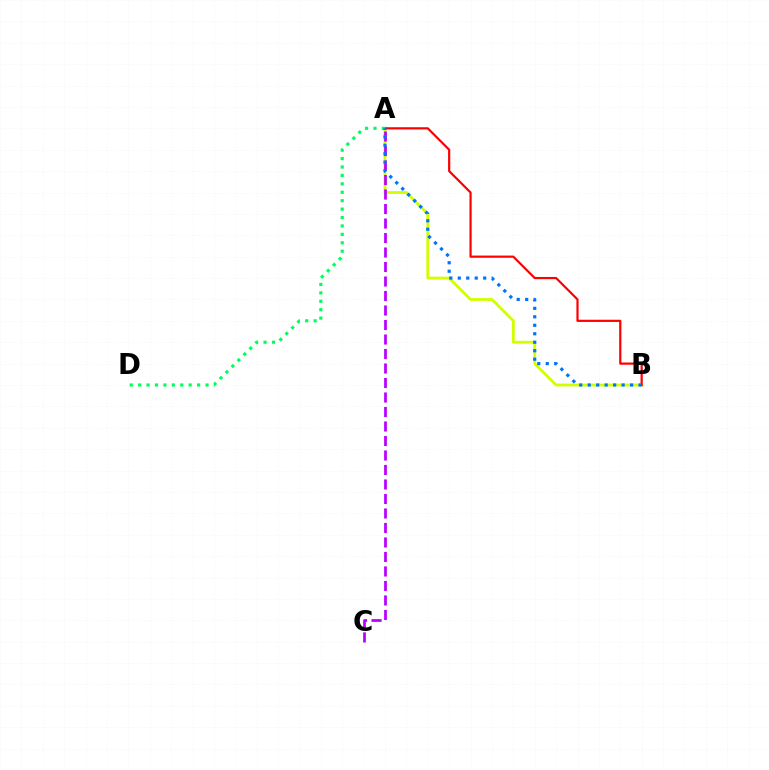{('A', 'B'): [{'color': '#d1ff00', 'line_style': 'solid', 'thickness': 2.02}, {'color': '#ff0000', 'line_style': 'solid', 'thickness': 1.58}, {'color': '#0074ff', 'line_style': 'dotted', 'thickness': 2.3}], ('A', 'C'): [{'color': '#b900ff', 'line_style': 'dashed', 'thickness': 1.97}], ('A', 'D'): [{'color': '#00ff5c', 'line_style': 'dotted', 'thickness': 2.29}]}